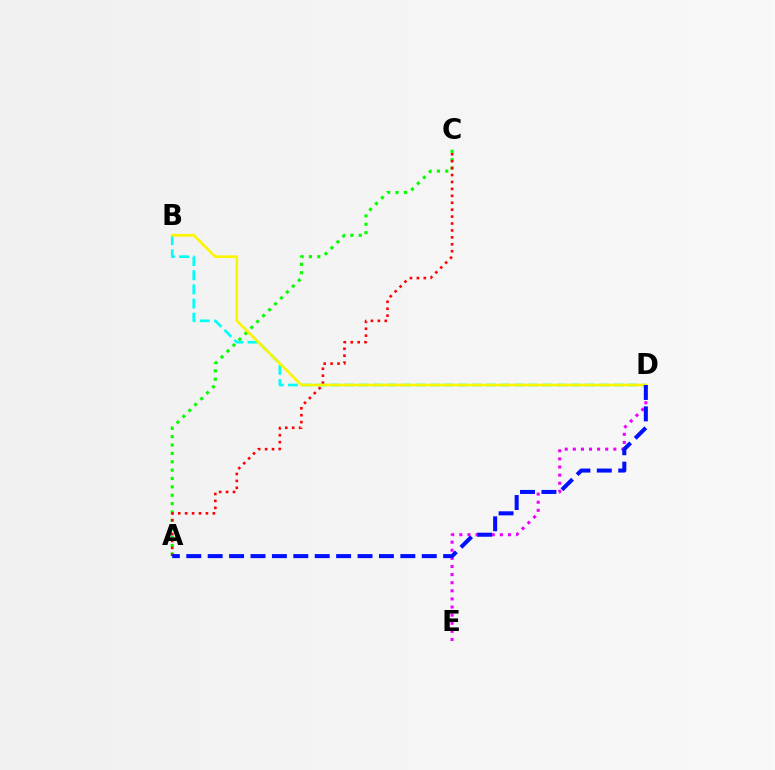{('A', 'C'): [{'color': '#08ff00', 'line_style': 'dotted', 'thickness': 2.27}, {'color': '#ff0000', 'line_style': 'dotted', 'thickness': 1.88}], ('B', 'D'): [{'color': '#00fff6', 'line_style': 'dashed', 'thickness': 1.92}, {'color': '#fcf500', 'line_style': 'solid', 'thickness': 1.92}], ('D', 'E'): [{'color': '#ee00ff', 'line_style': 'dotted', 'thickness': 2.2}], ('A', 'D'): [{'color': '#0010ff', 'line_style': 'dashed', 'thickness': 2.91}]}